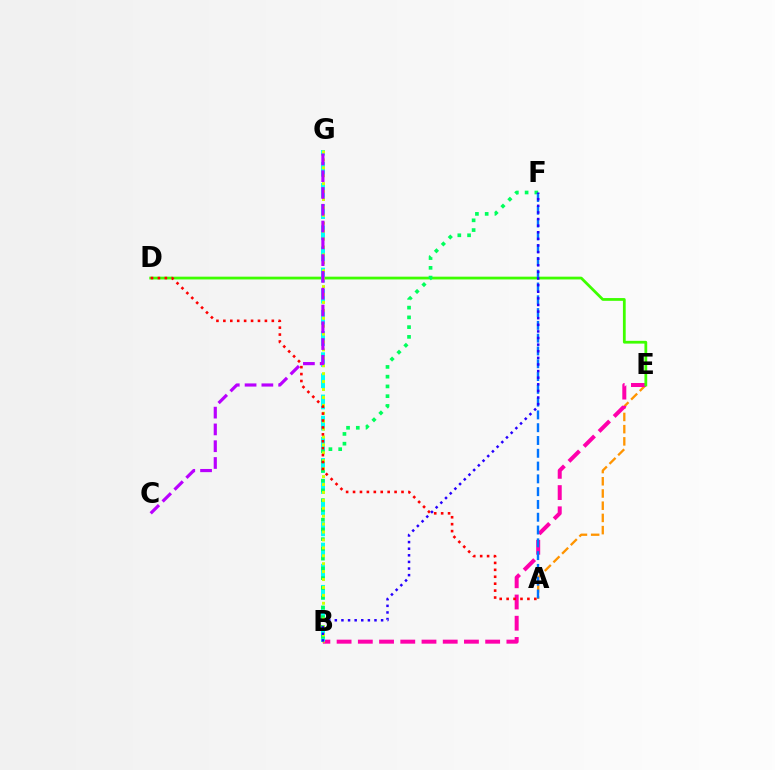{('A', 'E'): [{'color': '#ff9400', 'line_style': 'dashed', 'thickness': 1.66}], ('B', 'E'): [{'color': '#ff00ac', 'line_style': 'dashed', 'thickness': 2.88}], ('D', 'E'): [{'color': '#3dff00', 'line_style': 'solid', 'thickness': 1.99}], ('B', 'G'): [{'color': '#00fff6', 'line_style': 'dashed', 'thickness': 2.87}, {'color': '#d1ff00', 'line_style': 'dotted', 'thickness': 2.15}], ('B', 'F'): [{'color': '#00ff5c', 'line_style': 'dotted', 'thickness': 2.65}, {'color': '#2500ff', 'line_style': 'dotted', 'thickness': 1.8}], ('A', 'F'): [{'color': '#0074ff', 'line_style': 'dashed', 'thickness': 1.74}], ('A', 'D'): [{'color': '#ff0000', 'line_style': 'dotted', 'thickness': 1.88}], ('C', 'G'): [{'color': '#b900ff', 'line_style': 'dashed', 'thickness': 2.28}]}